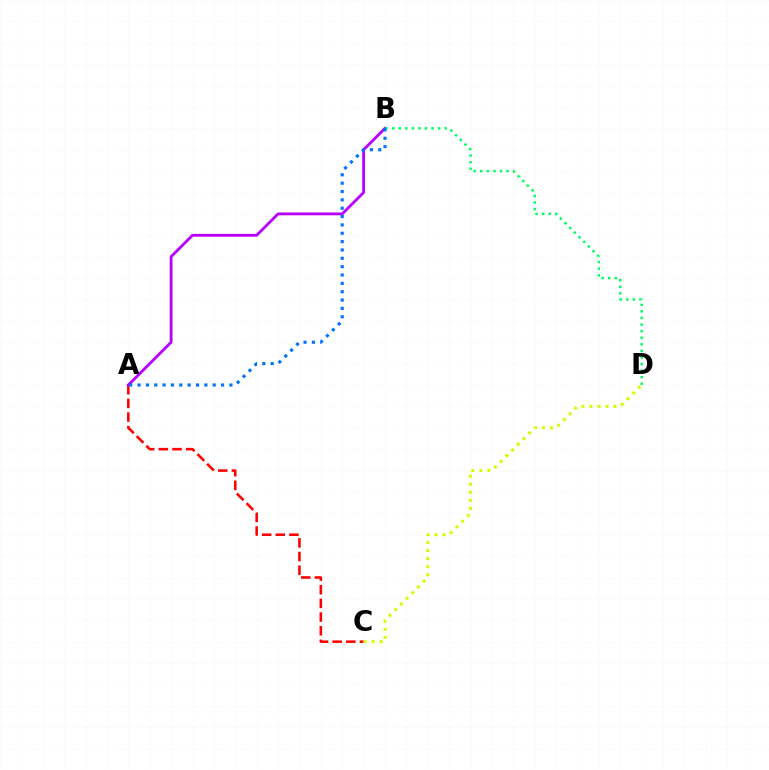{('A', 'C'): [{'color': '#ff0000', 'line_style': 'dashed', 'thickness': 1.85}], ('C', 'D'): [{'color': '#d1ff00', 'line_style': 'dotted', 'thickness': 2.18}], ('A', 'B'): [{'color': '#b900ff', 'line_style': 'solid', 'thickness': 2.04}, {'color': '#0074ff', 'line_style': 'dotted', 'thickness': 2.27}], ('B', 'D'): [{'color': '#00ff5c', 'line_style': 'dotted', 'thickness': 1.79}]}